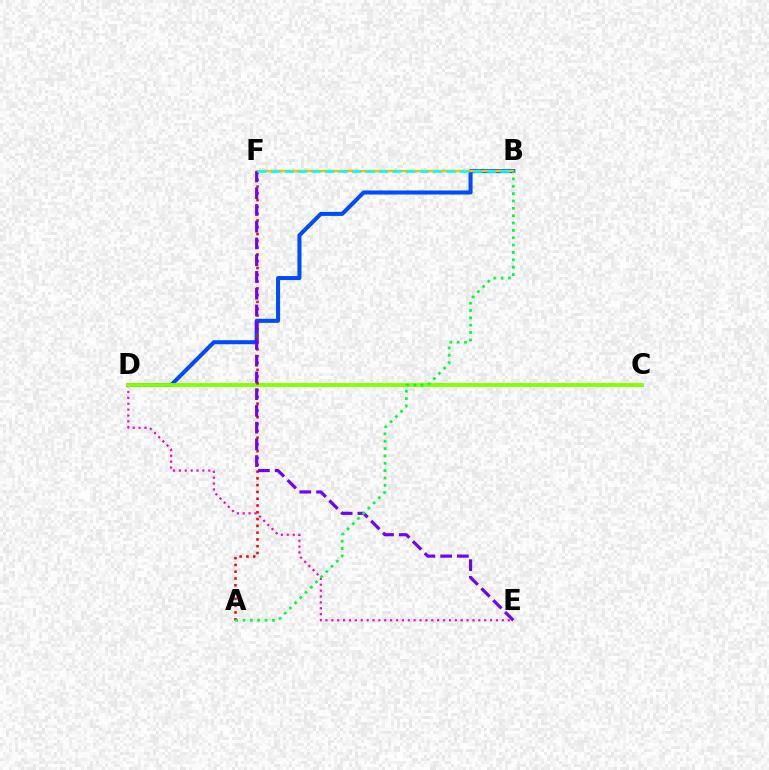{('D', 'E'): [{'color': '#ff00cf', 'line_style': 'dotted', 'thickness': 1.6}], ('B', 'D'): [{'color': '#004bff', 'line_style': 'solid', 'thickness': 2.91}], ('C', 'D'): [{'color': '#84ff00', 'line_style': 'solid', 'thickness': 2.78}], ('A', 'F'): [{'color': '#ff0000', 'line_style': 'dotted', 'thickness': 1.84}], ('B', 'F'): [{'color': '#ffbd00', 'line_style': 'solid', 'thickness': 1.8}, {'color': '#00fff6', 'line_style': 'dashed', 'thickness': 1.83}], ('E', 'F'): [{'color': '#7200ff', 'line_style': 'dashed', 'thickness': 2.27}], ('A', 'B'): [{'color': '#00ff39', 'line_style': 'dotted', 'thickness': 2.0}]}